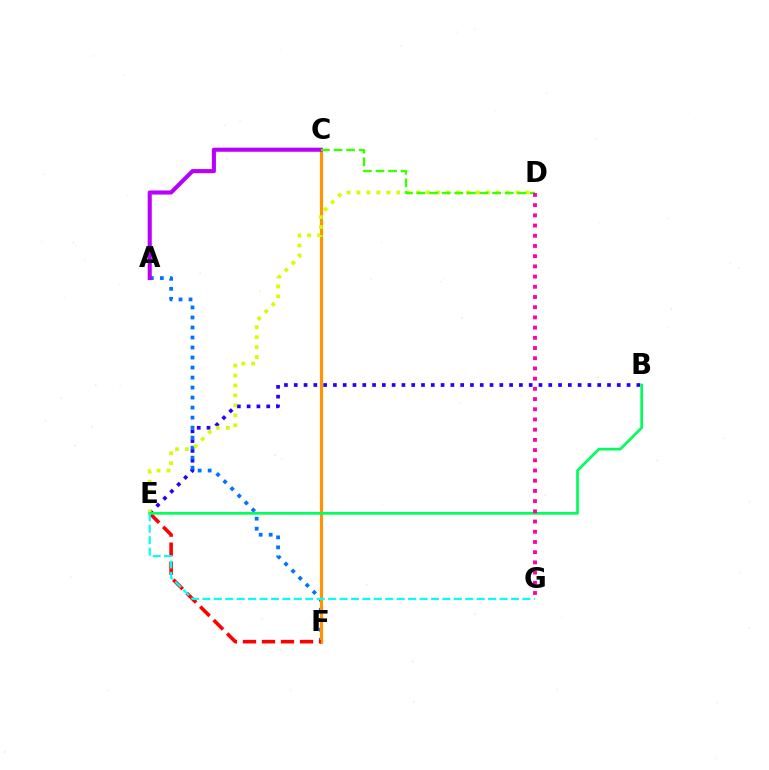{('B', 'E'): [{'color': '#2500ff', 'line_style': 'dotted', 'thickness': 2.66}, {'color': '#00ff5c', 'line_style': 'solid', 'thickness': 1.95}], ('A', 'F'): [{'color': '#0074ff', 'line_style': 'dotted', 'thickness': 2.72}], ('C', 'F'): [{'color': '#ff9400', 'line_style': 'solid', 'thickness': 2.28}], ('A', 'C'): [{'color': '#b900ff', 'line_style': 'solid', 'thickness': 2.94}], ('E', 'F'): [{'color': '#ff0000', 'line_style': 'dashed', 'thickness': 2.59}], ('D', 'E'): [{'color': '#d1ff00', 'line_style': 'dotted', 'thickness': 2.7}], ('C', 'D'): [{'color': '#3dff00', 'line_style': 'dashed', 'thickness': 1.71}], ('D', 'G'): [{'color': '#ff00ac', 'line_style': 'dotted', 'thickness': 2.77}], ('E', 'G'): [{'color': '#00fff6', 'line_style': 'dashed', 'thickness': 1.55}]}